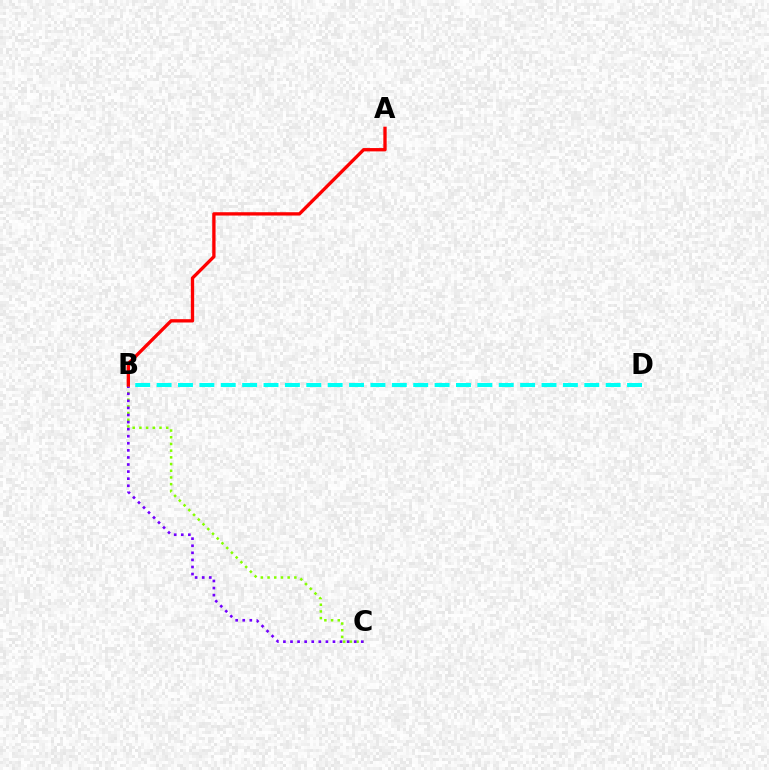{('B', 'C'): [{'color': '#84ff00', 'line_style': 'dotted', 'thickness': 1.82}, {'color': '#7200ff', 'line_style': 'dotted', 'thickness': 1.92}], ('B', 'D'): [{'color': '#00fff6', 'line_style': 'dashed', 'thickness': 2.91}], ('A', 'B'): [{'color': '#ff0000', 'line_style': 'solid', 'thickness': 2.39}]}